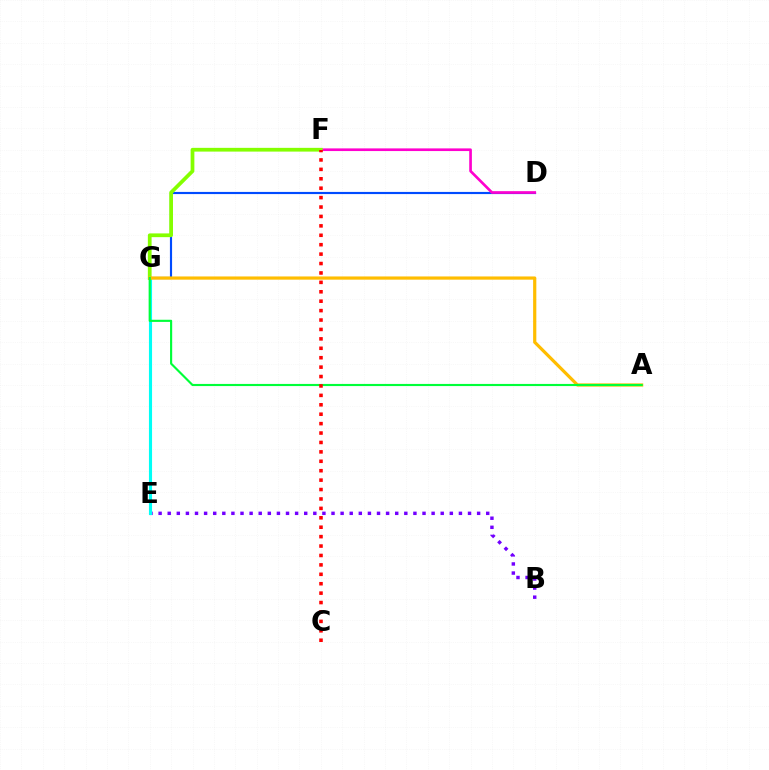{('D', 'G'): [{'color': '#004bff', 'line_style': 'solid', 'thickness': 1.56}], ('D', 'F'): [{'color': '#ff00cf', 'line_style': 'solid', 'thickness': 1.92}], ('B', 'E'): [{'color': '#7200ff', 'line_style': 'dotted', 'thickness': 2.47}], ('E', 'G'): [{'color': '#00fff6', 'line_style': 'solid', 'thickness': 2.25}], ('F', 'G'): [{'color': '#84ff00', 'line_style': 'solid', 'thickness': 2.7}], ('A', 'G'): [{'color': '#ffbd00', 'line_style': 'solid', 'thickness': 2.31}, {'color': '#00ff39', 'line_style': 'solid', 'thickness': 1.54}], ('C', 'F'): [{'color': '#ff0000', 'line_style': 'dotted', 'thickness': 2.56}]}